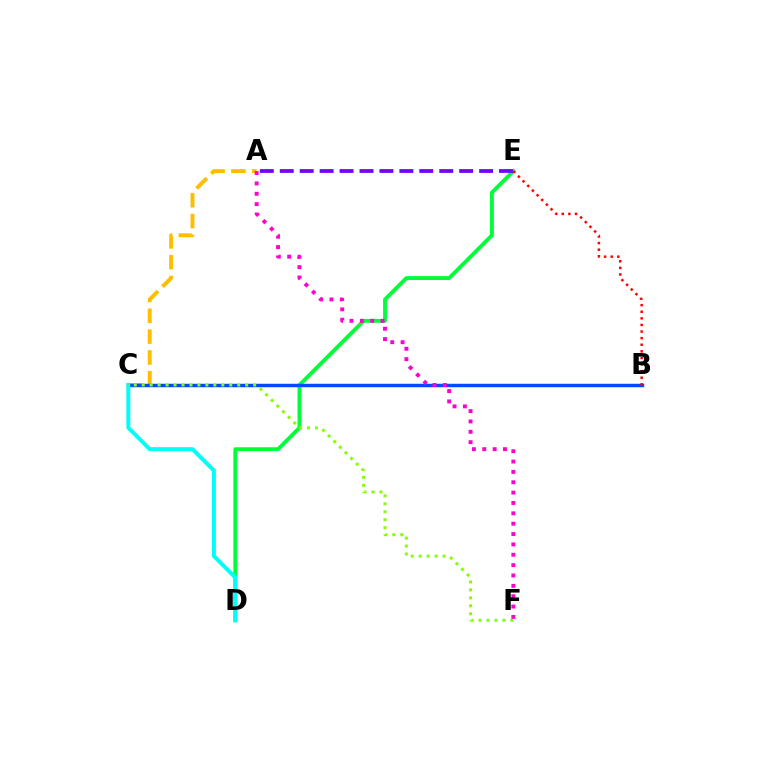{('D', 'E'): [{'color': '#00ff39', 'line_style': 'solid', 'thickness': 2.77}], ('A', 'C'): [{'color': '#ffbd00', 'line_style': 'dashed', 'thickness': 2.83}], ('B', 'C'): [{'color': '#004bff', 'line_style': 'solid', 'thickness': 2.49}], ('C', 'D'): [{'color': '#00fff6', 'line_style': 'solid', 'thickness': 2.84}], ('A', 'E'): [{'color': '#7200ff', 'line_style': 'dashed', 'thickness': 2.71}], ('B', 'E'): [{'color': '#ff0000', 'line_style': 'dotted', 'thickness': 1.79}], ('C', 'F'): [{'color': '#84ff00', 'line_style': 'dotted', 'thickness': 2.16}], ('A', 'F'): [{'color': '#ff00cf', 'line_style': 'dotted', 'thickness': 2.81}]}